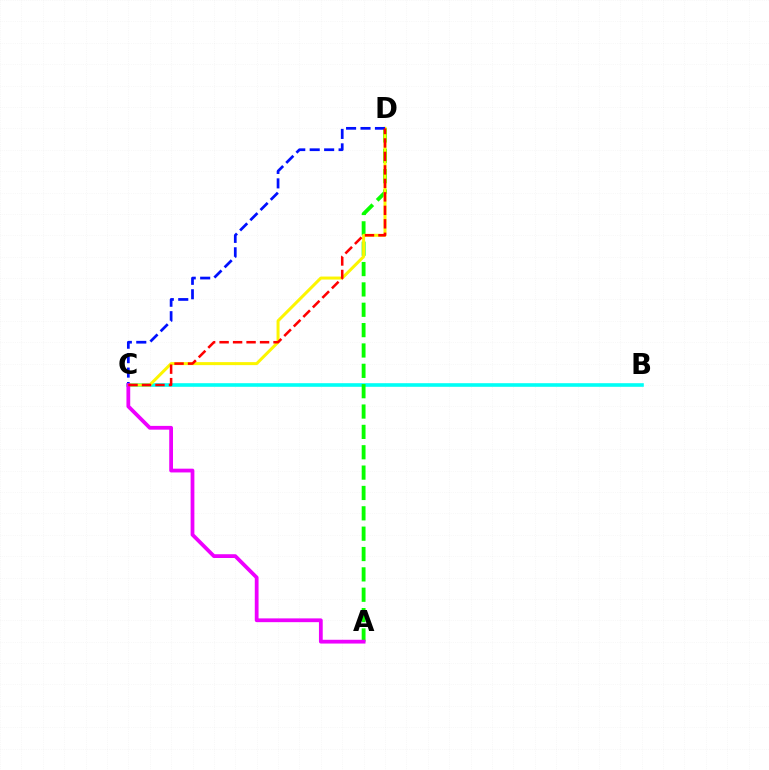{('B', 'C'): [{'color': '#00fff6', 'line_style': 'solid', 'thickness': 2.6}], ('A', 'D'): [{'color': '#08ff00', 'line_style': 'dashed', 'thickness': 2.77}], ('C', 'D'): [{'color': '#fcf500', 'line_style': 'solid', 'thickness': 2.16}, {'color': '#0010ff', 'line_style': 'dashed', 'thickness': 1.96}, {'color': '#ff0000', 'line_style': 'dashed', 'thickness': 1.83}], ('A', 'C'): [{'color': '#ee00ff', 'line_style': 'solid', 'thickness': 2.72}]}